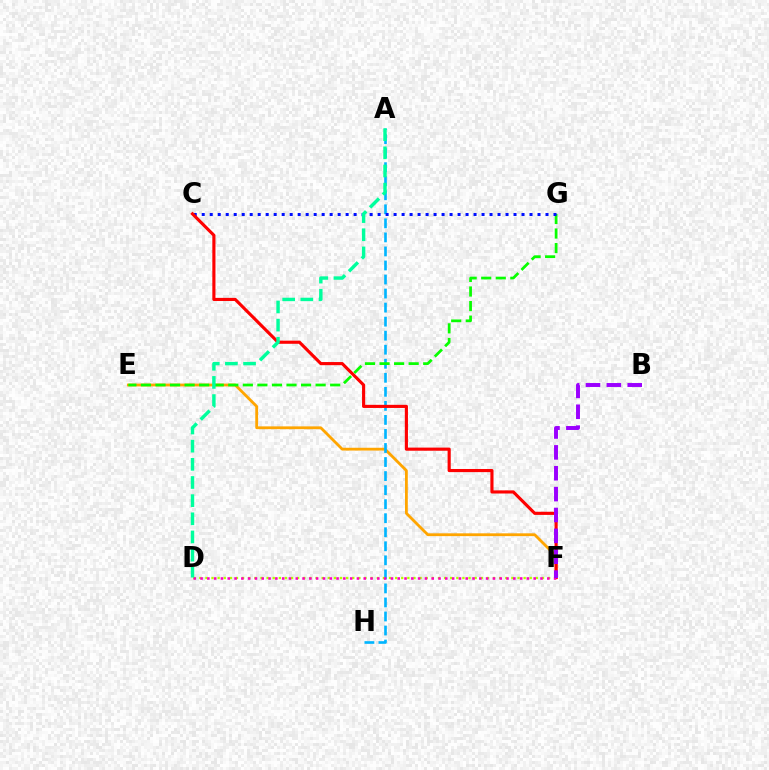{('E', 'F'): [{'color': '#ffa500', 'line_style': 'solid', 'thickness': 2.02}], ('A', 'H'): [{'color': '#00b5ff', 'line_style': 'dashed', 'thickness': 1.91}], ('D', 'F'): [{'color': '#b3ff00', 'line_style': 'dotted', 'thickness': 1.66}, {'color': '#ff00bd', 'line_style': 'dotted', 'thickness': 1.85}], ('E', 'G'): [{'color': '#08ff00', 'line_style': 'dashed', 'thickness': 1.98}], ('C', 'G'): [{'color': '#0010ff', 'line_style': 'dotted', 'thickness': 2.17}], ('C', 'F'): [{'color': '#ff0000', 'line_style': 'solid', 'thickness': 2.25}], ('B', 'F'): [{'color': '#9b00ff', 'line_style': 'dashed', 'thickness': 2.84}], ('A', 'D'): [{'color': '#00ff9d', 'line_style': 'dashed', 'thickness': 2.47}]}